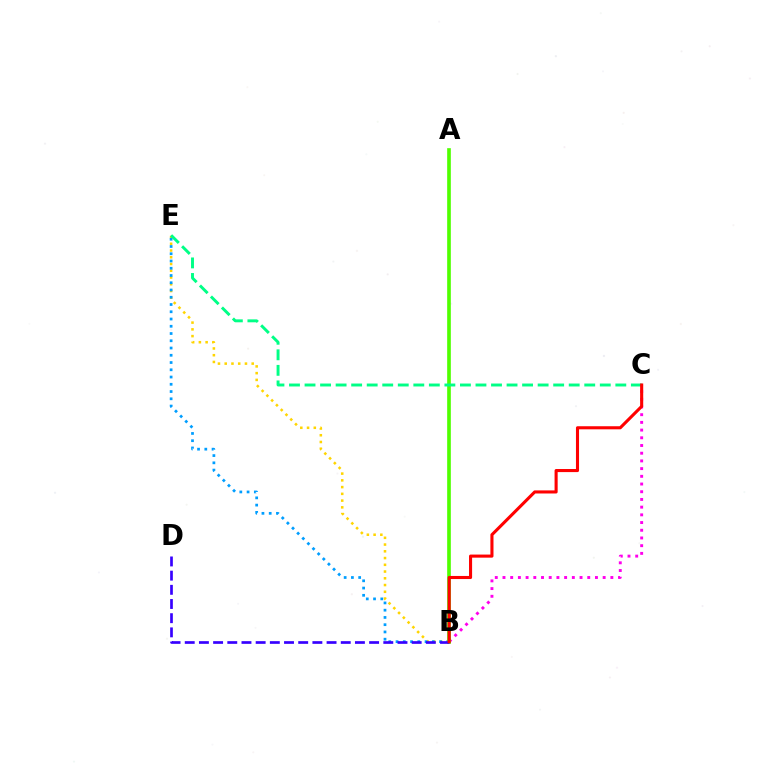{('B', 'C'): [{'color': '#ff00ed', 'line_style': 'dotted', 'thickness': 2.09}, {'color': '#ff0000', 'line_style': 'solid', 'thickness': 2.22}], ('B', 'E'): [{'color': '#ffd500', 'line_style': 'dotted', 'thickness': 1.83}, {'color': '#009eff', 'line_style': 'dotted', 'thickness': 1.97}], ('A', 'B'): [{'color': '#4fff00', 'line_style': 'solid', 'thickness': 2.63}], ('C', 'E'): [{'color': '#00ff86', 'line_style': 'dashed', 'thickness': 2.11}], ('B', 'D'): [{'color': '#3700ff', 'line_style': 'dashed', 'thickness': 1.93}]}